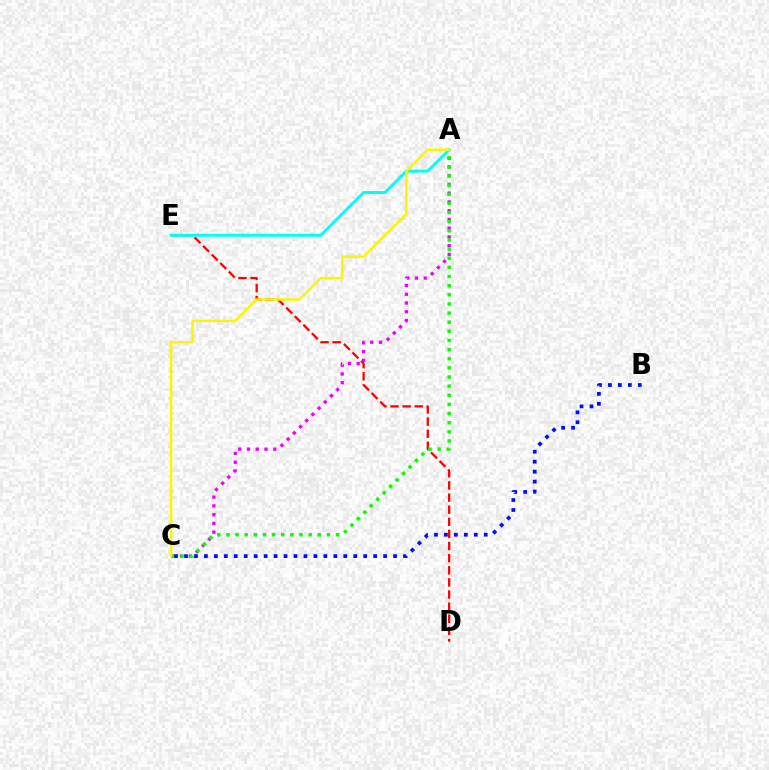{('D', 'E'): [{'color': '#ff0000', 'line_style': 'dashed', 'thickness': 1.65}], ('A', 'C'): [{'color': '#ee00ff', 'line_style': 'dotted', 'thickness': 2.38}, {'color': '#08ff00', 'line_style': 'dotted', 'thickness': 2.48}, {'color': '#fcf500', 'line_style': 'solid', 'thickness': 1.77}], ('A', 'E'): [{'color': '#00fff6', 'line_style': 'solid', 'thickness': 2.12}], ('B', 'C'): [{'color': '#0010ff', 'line_style': 'dotted', 'thickness': 2.7}]}